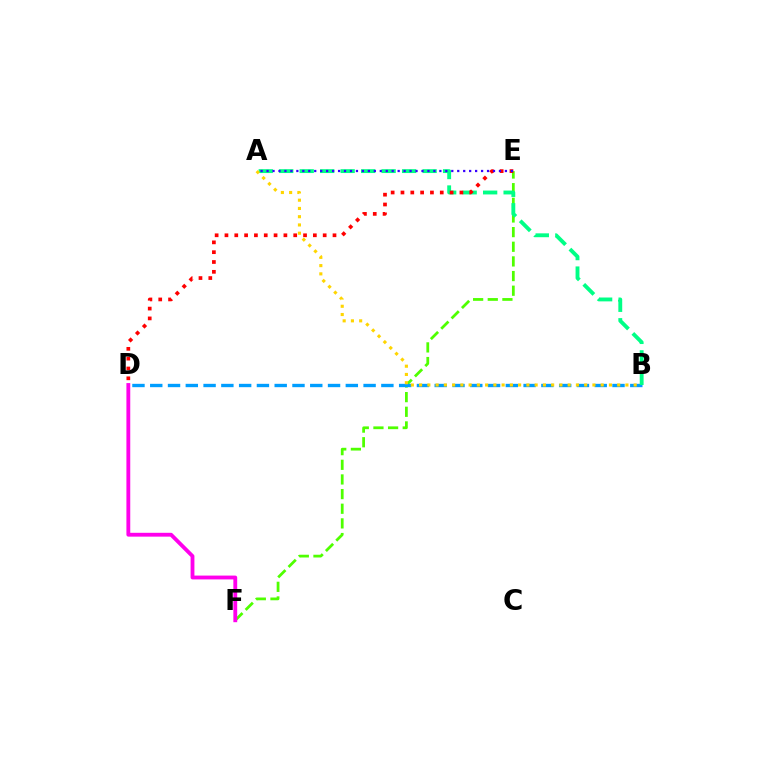{('E', 'F'): [{'color': '#4fff00', 'line_style': 'dashed', 'thickness': 1.99}], ('B', 'D'): [{'color': '#009eff', 'line_style': 'dashed', 'thickness': 2.42}], ('A', 'B'): [{'color': '#00ff86', 'line_style': 'dashed', 'thickness': 2.78}, {'color': '#ffd500', 'line_style': 'dotted', 'thickness': 2.24}], ('D', 'E'): [{'color': '#ff0000', 'line_style': 'dotted', 'thickness': 2.67}], ('A', 'E'): [{'color': '#3700ff', 'line_style': 'dotted', 'thickness': 1.62}], ('D', 'F'): [{'color': '#ff00ed', 'line_style': 'solid', 'thickness': 2.76}]}